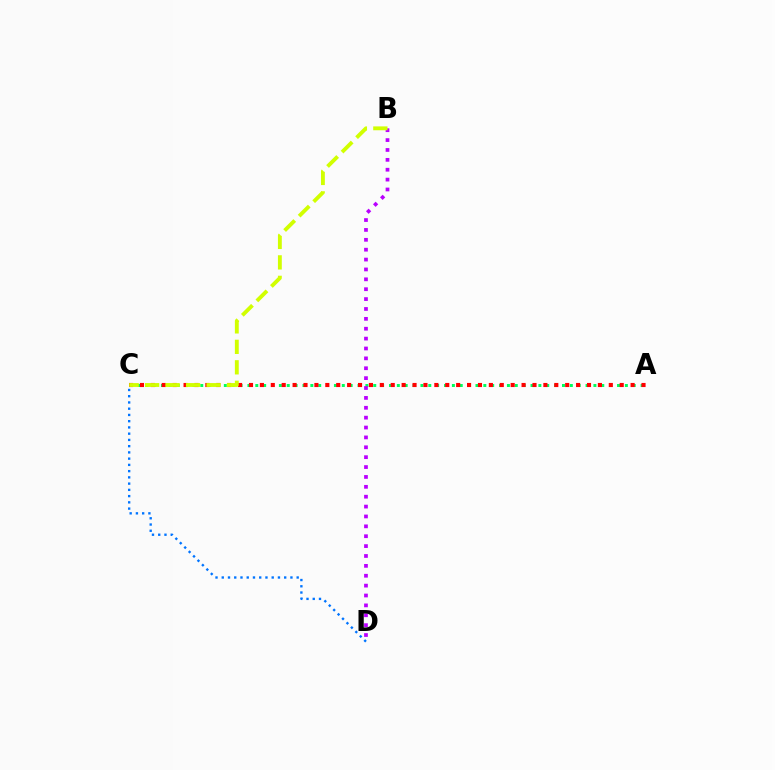{('C', 'D'): [{'color': '#0074ff', 'line_style': 'dotted', 'thickness': 1.7}], ('A', 'C'): [{'color': '#00ff5c', 'line_style': 'dotted', 'thickness': 2.14}, {'color': '#ff0000', 'line_style': 'dotted', 'thickness': 2.96}], ('B', 'D'): [{'color': '#b900ff', 'line_style': 'dotted', 'thickness': 2.68}], ('B', 'C'): [{'color': '#d1ff00', 'line_style': 'dashed', 'thickness': 2.78}]}